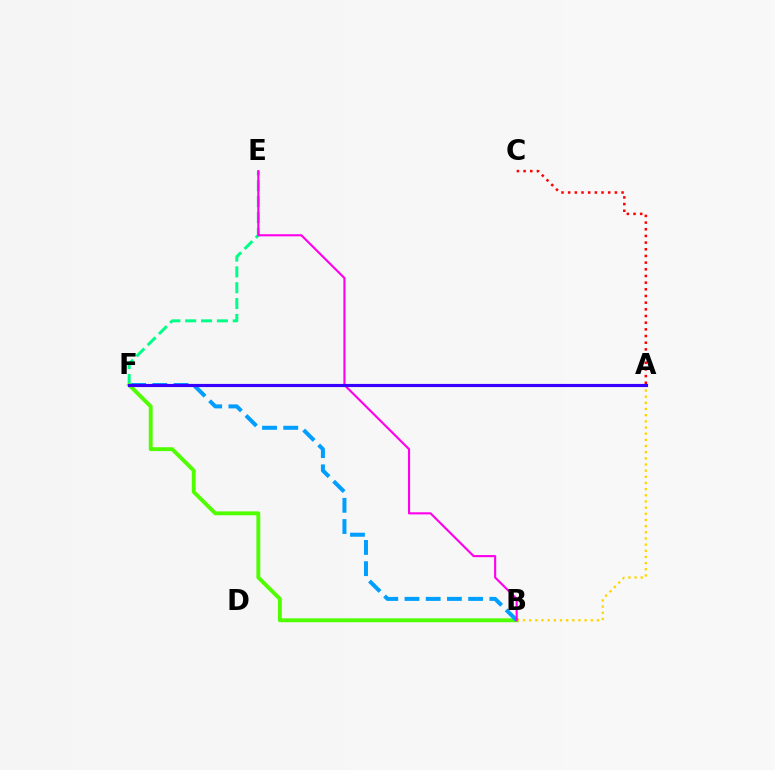{('A', 'C'): [{'color': '#ff0000', 'line_style': 'dotted', 'thickness': 1.81}], ('E', 'F'): [{'color': '#00ff86', 'line_style': 'dashed', 'thickness': 2.15}], ('B', 'F'): [{'color': '#4fff00', 'line_style': 'solid', 'thickness': 2.79}, {'color': '#009eff', 'line_style': 'dashed', 'thickness': 2.88}], ('A', 'B'): [{'color': '#ffd500', 'line_style': 'dotted', 'thickness': 1.67}], ('B', 'E'): [{'color': '#ff00ed', 'line_style': 'solid', 'thickness': 1.53}], ('A', 'F'): [{'color': '#3700ff', 'line_style': 'solid', 'thickness': 2.26}]}